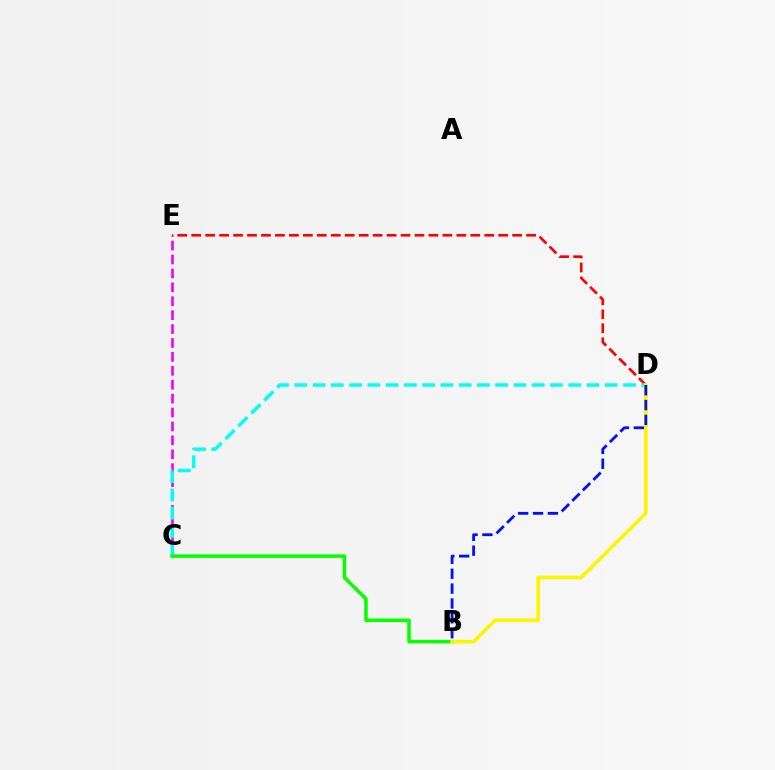{('C', 'E'): [{'color': '#ee00ff', 'line_style': 'dashed', 'thickness': 1.89}], ('D', 'E'): [{'color': '#ff0000', 'line_style': 'dashed', 'thickness': 1.9}], ('C', 'D'): [{'color': '#00fff6', 'line_style': 'dashed', 'thickness': 2.48}], ('B', 'C'): [{'color': '#08ff00', 'line_style': 'solid', 'thickness': 2.55}], ('B', 'D'): [{'color': '#fcf500', 'line_style': 'solid', 'thickness': 2.6}, {'color': '#0010ff', 'line_style': 'dashed', 'thickness': 2.02}]}